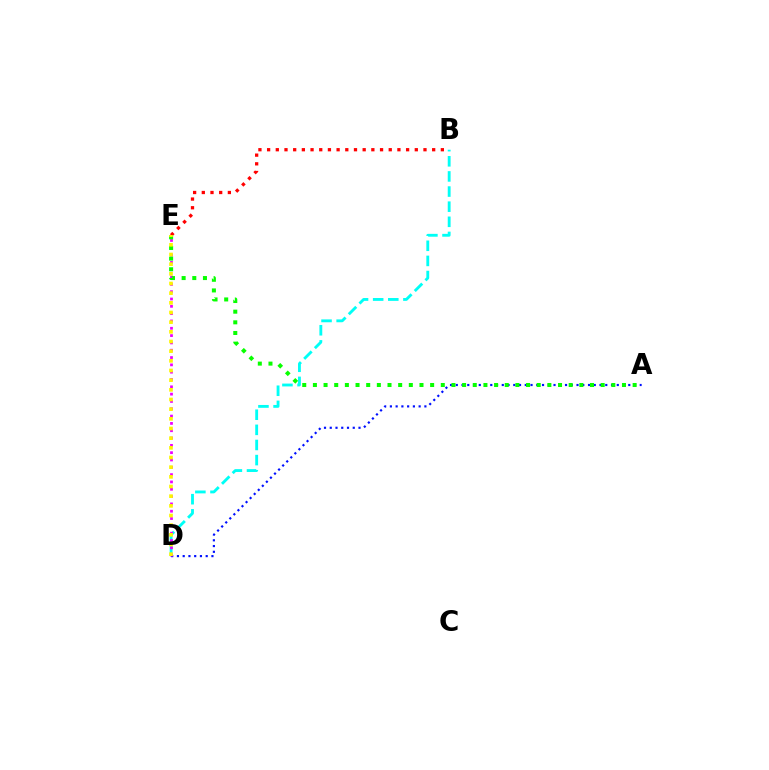{('B', 'D'): [{'color': '#00fff6', 'line_style': 'dashed', 'thickness': 2.05}], ('A', 'D'): [{'color': '#0010ff', 'line_style': 'dotted', 'thickness': 1.56}], ('B', 'E'): [{'color': '#ff0000', 'line_style': 'dotted', 'thickness': 2.36}], ('D', 'E'): [{'color': '#ee00ff', 'line_style': 'dotted', 'thickness': 1.99}, {'color': '#fcf500', 'line_style': 'dotted', 'thickness': 2.63}], ('A', 'E'): [{'color': '#08ff00', 'line_style': 'dotted', 'thickness': 2.9}]}